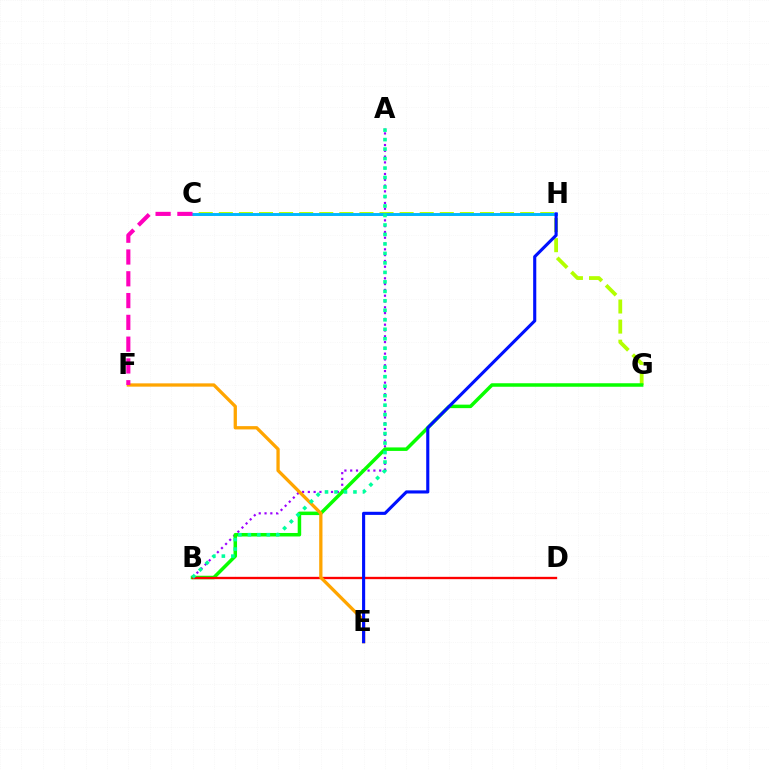{('A', 'B'): [{'color': '#9b00ff', 'line_style': 'dotted', 'thickness': 1.57}, {'color': '#00ff9d', 'line_style': 'dotted', 'thickness': 2.58}], ('C', 'G'): [{'color': '#b3ff00', 'line_style': 'dashed', 'thickness': 2.73}], ('B', 'G'): [{'color': '#08ff00', 'line_style': 'solid', 'thickness': 2.52}], ('B', 'D'): [{'color': '#ff0000', 'line_style': 'solid', 'thickness': 1.68}], ('E', 'F'): [{'color': '#ffa500', 'line_style': 'solid', 'thickness': 2.37}], ('C', 'H'): [{'color': '#00b5ff', 'line_style': 'solid', 'thickness': 2.11}], ('C', 'F'): [{'color': '#ff00bd', 'line_style': 'dashed', 'thickness': 2.96}], ('E', 'H'): [{'color': '#0010ff', 'line_style': 'solid', 'thickness': 2.24}]}